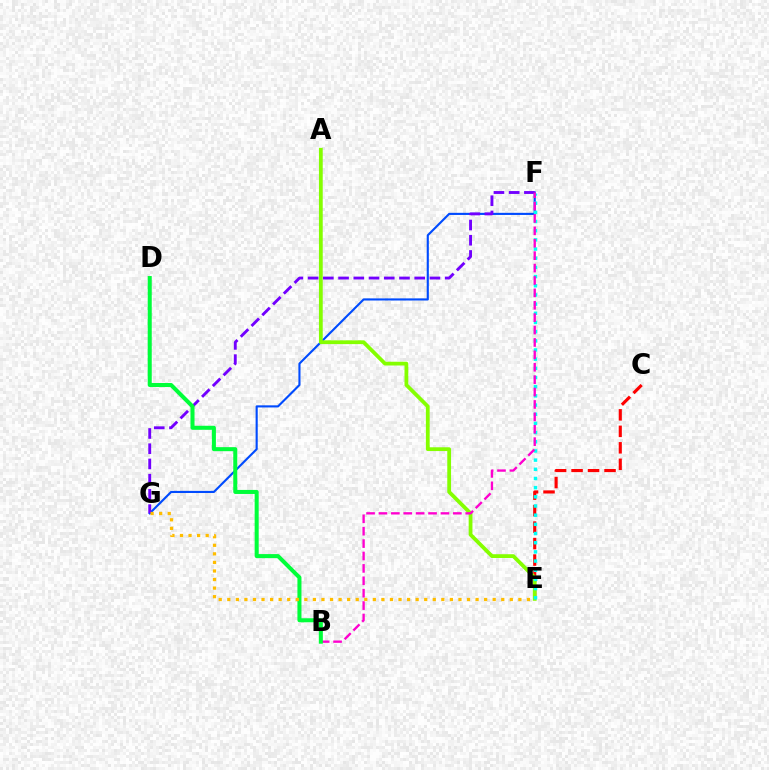{('F', 'G'): [{'color': '#004bff', 'line_style': 'solid', 'thickness': 1.53}, {'color': '#7200ff', 'line_style': 'dashed', 'thickness': 2.07}], ('C', 'E'): [{'color': '#ff0000', 'line_style': 'dashed', 'thickness': 2.24}], ('A', 'E'): [{'color': '#84ff00', 'line_style': 'solid', 'thickness': 2.72}], ('E', 'F'): [{'color': '#00fff6', 'line_style': 'dotted', 'thickness': 2.49}], ('B', 'F'): [{'color': '#ff00cf', 'line_style': 'dashed', 'thickness': 1.68}], ('B', 'D'): [{'color': '#00ff39', 'line_style': 'solid', 'thickness': 2.9}], ('E', 'G'): [{'color': '#ffbd00', 'line_style': 'dotted', 'thickness': 2.33}]}